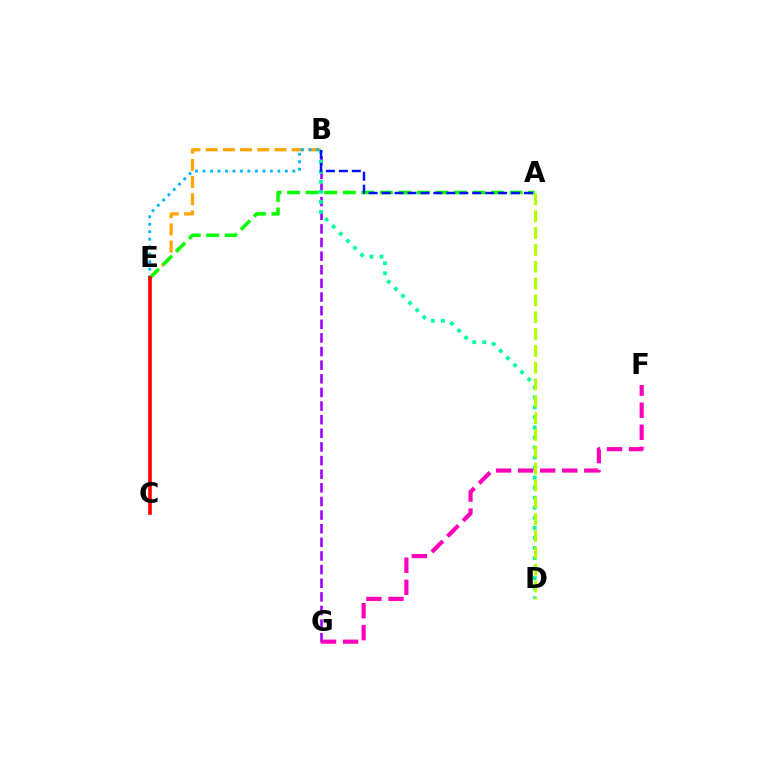{('B', 'E'): [{'color': '#ffa500', 'line_style': 'dashed', 'thickness': 2.33}, {'color': '#00b5ff', 'line_style': 'dotted', 'thickness': 2.03}], ('B', 'G'): [{'color': '#9b00ff', 'line_style': 'dashed', 'thickness': 1.85}], ('A', 'E'): [{'color': '#08ff00', 'line_style': 'dashed', 'thickness': 2.52}], ('B', 'D'): [{'color': '#00ff9d', 'line_style': 'dotted', 'thickness': 2.73}], ('A', 'B'): [{'color': '#0010ff', 'line_style': 'dashed', 'thickness': 1.76}], ('A', 'D'): [{'color': '#b3ff00', 'line_style': 'dashed', 'thickness': 2.29}], ('C', 'E'): [{'color': '#ff0000', 'line_style': 'solid', 'thickness': 2.6}], ('F', 'G'): [{'color': '#ff00bd', 'line_style': 'dashed', 'thickness': 2.99}]}